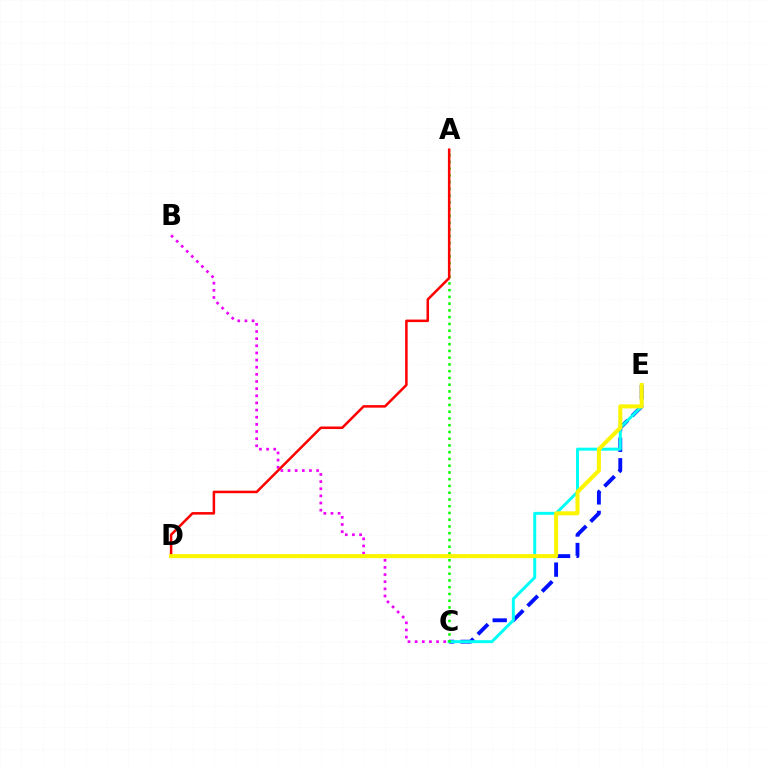{('C', 'E'): [{'color': '#0010ff', 'line_style': 'dashed', 'thickness': 2.78}, {'color': '#00fff6', 'line_style': 'solid', 'thickness': 2.14}], ('A', 'C'): [{'color': '#08ff00', 'line_style': 'dotted', 'thickness': 1.83}], ('B', 'C'): [{'color': '#ee00ff', 'line_style': 'dotted', 'thickness': 1.94}], ('A', 'D'): [{'color': '#ff0000', 'line_style': 'solid', 'thickness': 1.82}], ('D', 'E'): [{'color': '#fcf500', 'line_style': 'solid', 'thickness': 2.91}]}